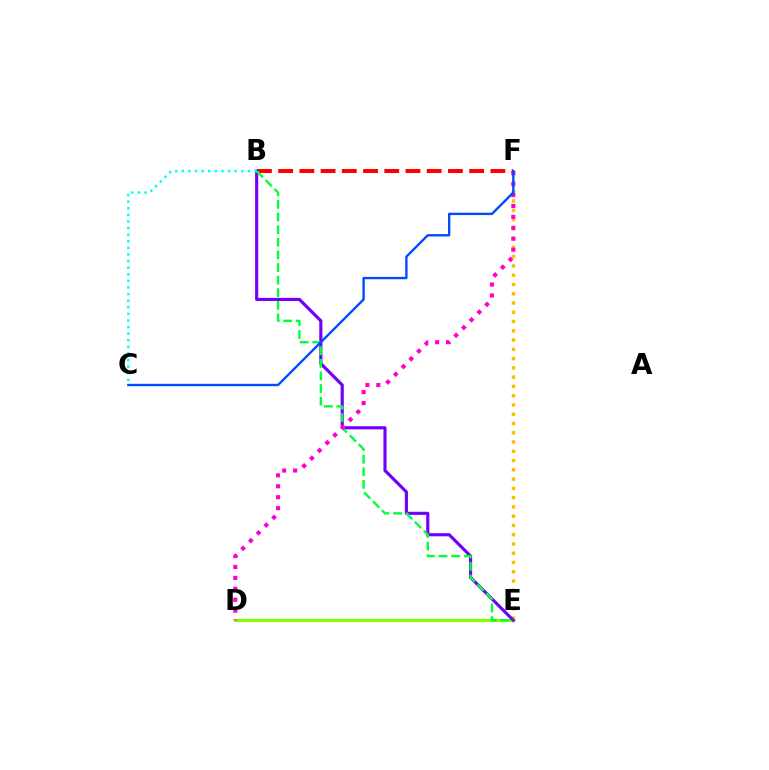{('D', 'E'): [{'color': '#84ff00', 'line_style': 'solid', 'thickness': 2.3}], ('E', 'F'): [{'color': '#ffbd00', 'line_style': 'dotted', 'thickness': 2.52}], ('B', 'F'): [{'color': '#ff0000', 'line_style': 'dashed', 'thickness': 2.88}], ('B', 'E'): [{'color': '#7200ff', 'line_style': 'solid', 'thickness': 2.27}, {'color': '#00ff39', 'line_style': 'dashed', 'thickness': 1.71}], ('D', 'F'): [{'color': '#ff00cf', 'line_style': 'dotted', 'thickness': 2.97}], ('C', 'F'): [{'color': '#004bff', 'line_style': 'solid', 'thickness': 1.71}], ('B', 'C'): [{'color': '#00fff6', 'line_style': 'dotted', 'thickness': 1.79}]}